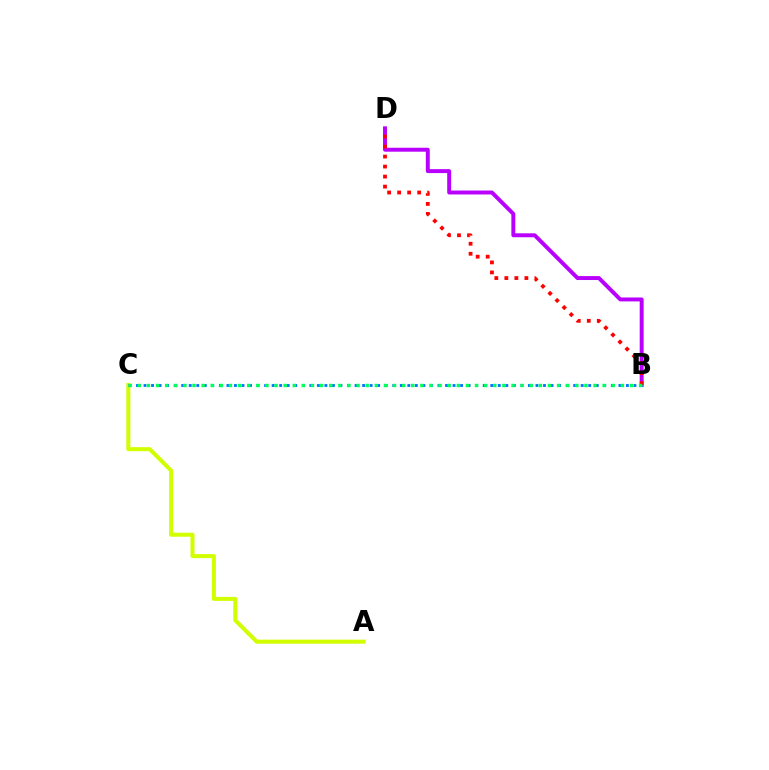{('B', 'D'): [{'color': '#b900ff', 'line_style': 'solid', 'thickness': 2.84}, {'color': '#ff0000', 'line_style': 'dotted', 'thickness': 2.72}], ('A', 'C'): [{'color': '#d1ff00', 'line_style': 'solid', 'thickness': 2.91}], ('B', 'C'): [{'color': '#0074ff', 'line_style': 'dotted', 'thickness': 2.05}, {'color': '#00ff5c', 'line_style': 'dotted', 'thickness': 2.48}]}